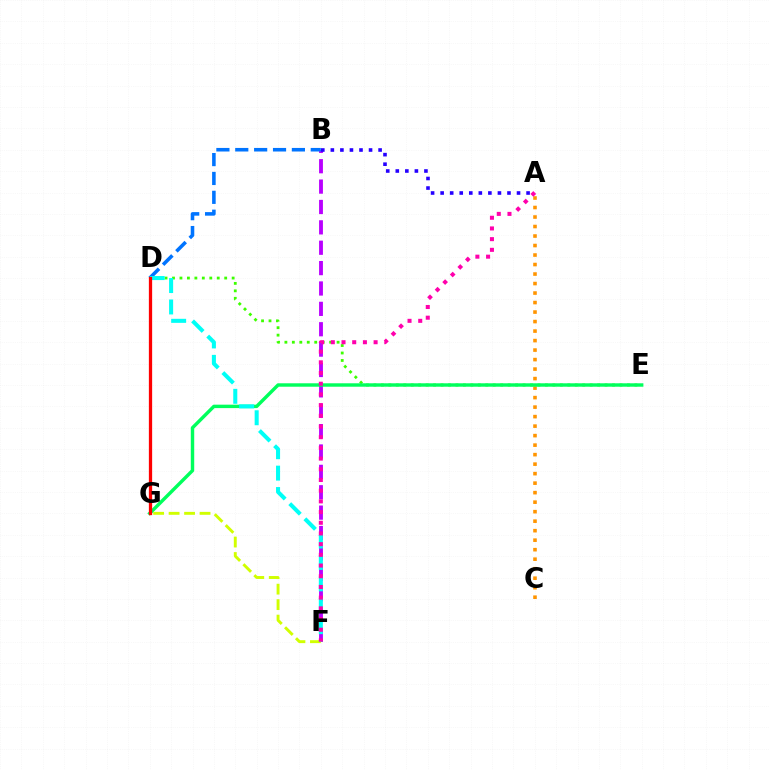{('B', 'F'): [{'color': '#b900ff', 'line_style': 'dashed', 'thickness': 2.77}], ('D', 'E'): [{'color': '#3dff00', 'line_style': 'dotted', 'thickness': 2.03}], ('A', 'C'): [{'color': '#ff9400', 'line_style': 'dotted', 'thickness': 2.58}], ('F', 'G'): [{'color': '#d1ff00', 'line_style': 'dashed', 'thickness': 2.1}], ('A', 'B'): [{'color': '#2500ff', 'line_style': 'dotted', 'thickness': 2.59}], ('E', 'G'): [{'color': '#00ff5c', 'line_style': 'solid', 'thickness': 2.47}], ('B', 'D'): [{'color': '#0074ff', 'line_style': 'dashed', 'thickness': 2.56}], ('D', 'F'): [{'color': '#00fff6', 'line_style': 'dashed', 'thickness': 2.91}], ('A', 'F'): [{'color': '#ff00ac', 'line_style': 'dotted', 'thickness': 2.91}], ('D', 'G'): [{'color': '#ff0000', 'line_style': 'solid', 'thickness': 2.36}]}